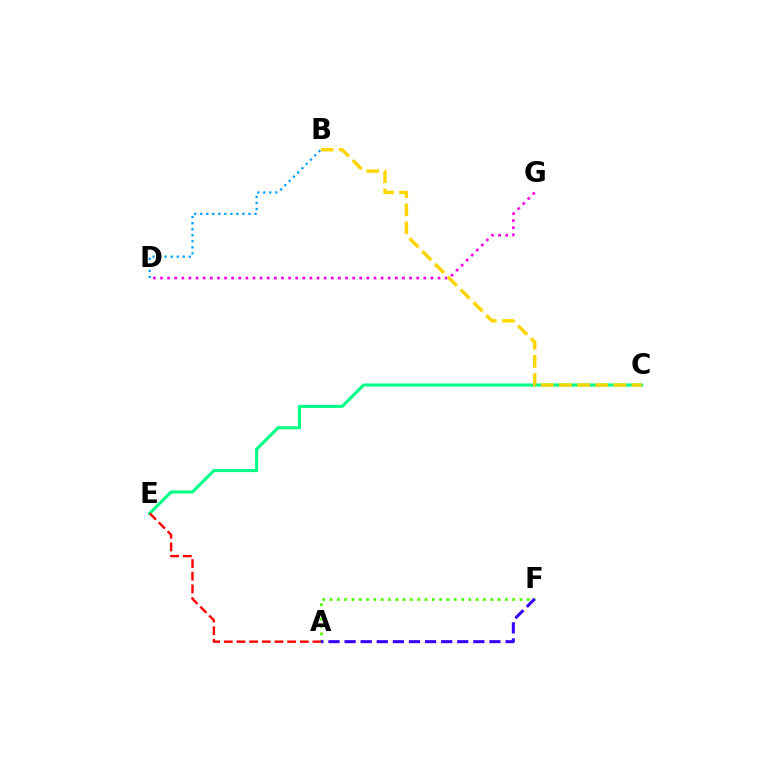{('A', 'F'): [{'color': '#4fff00', 'line_style': 'dotted', 'thickness': 1.99}, {'color': '#3700ff', 'line_style': 'dashed', 'thickness': 2.19}], ('C', 'E'): [{'color': '#00ff86', 'line_style': 'solid', 'thickness': 2.22}], ('D', 'G'): [{'color': '#ff00ed', 'line_style': 'dotted', 'thickness': 1.93}], ('A', 'E'): [{'color': '#ff0000', 'line_style': 'dashed', 'thickness': 1.72}], ('B', 'D'): [{'color': '#009eff', 'line_style': 'dotted', 'thickness': 1.64}], ('B', 'C'): [{'color': '#ffd500', 'line_style': 'dashed', 'thickness': 2.46}]}